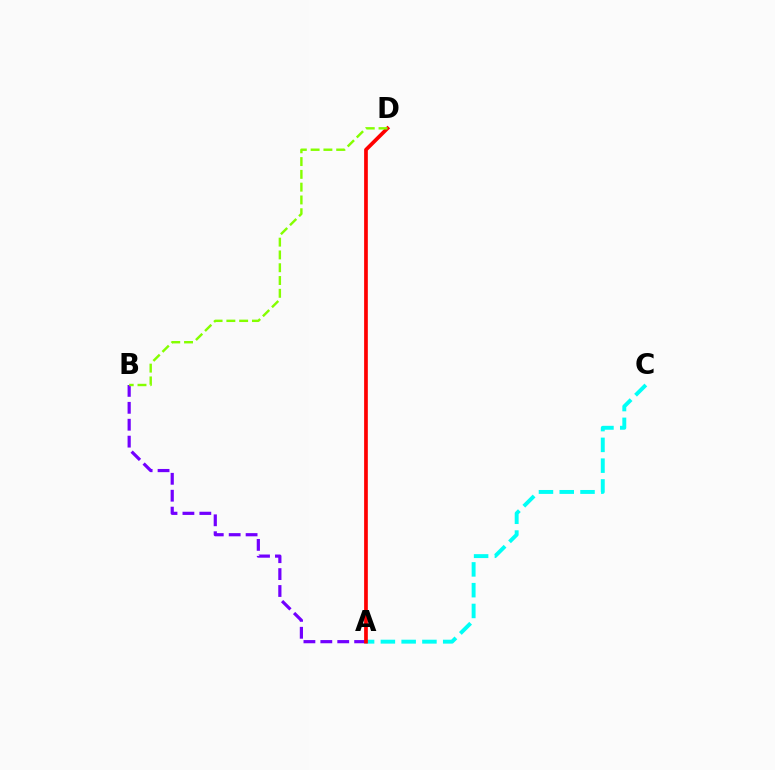{('A', 'B'): [{'color': '#7200ff', 'line_style': 'dashed', 'thickness': 2.3}], ('A', 'C'): [{'color': '#00fff6', 'line_style': 'dashed', 'thickness': 2.82}], ('A', 'D'): [{'color': '#ff0000', 'line_style': 'solid', 'thickness': 2.67}], ('B', 'D'): [{'color': '#84ff00', 'line_style': 'dashed', 'thickness': 1.74}]}